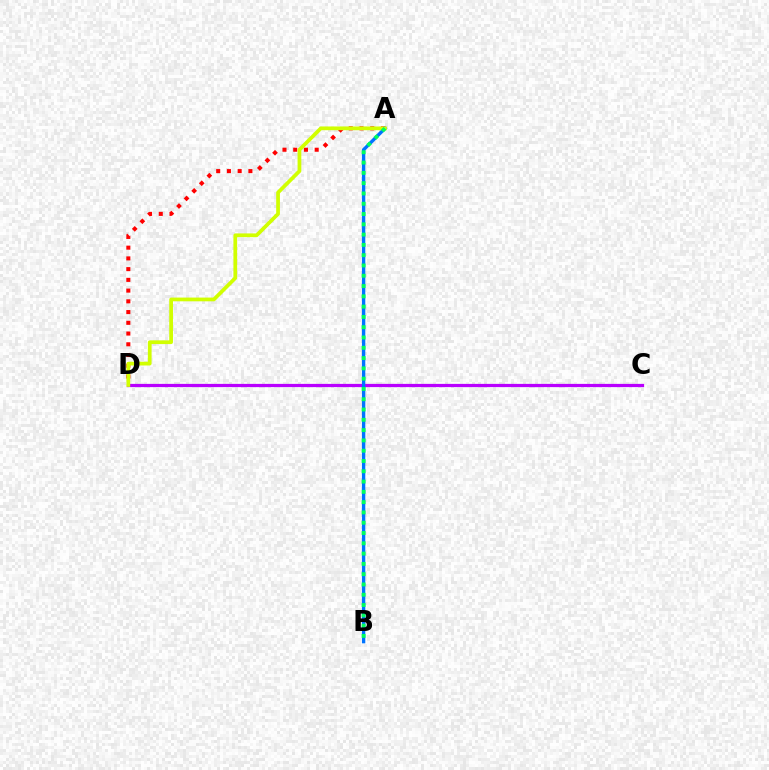{('C', 'D'): [{'color': '#b900ff', 'line_style': 'solid', 'thickness': 2.33}], ('A', 'D'): [{'color': '#ff0000', 'line_style': 'dotted', 'thickness': 2.92}, {'color': '#d1ff00', 'line_style': 'solid', 'thickness': 2.69}], ('A', 'B'): [{'color': '#0074ff', 'line_style': 'solid', 'thickness': 2.42}, {'color': '#00ff5c', 'line_style': 'dotted', 'thickness': 2.8}]}